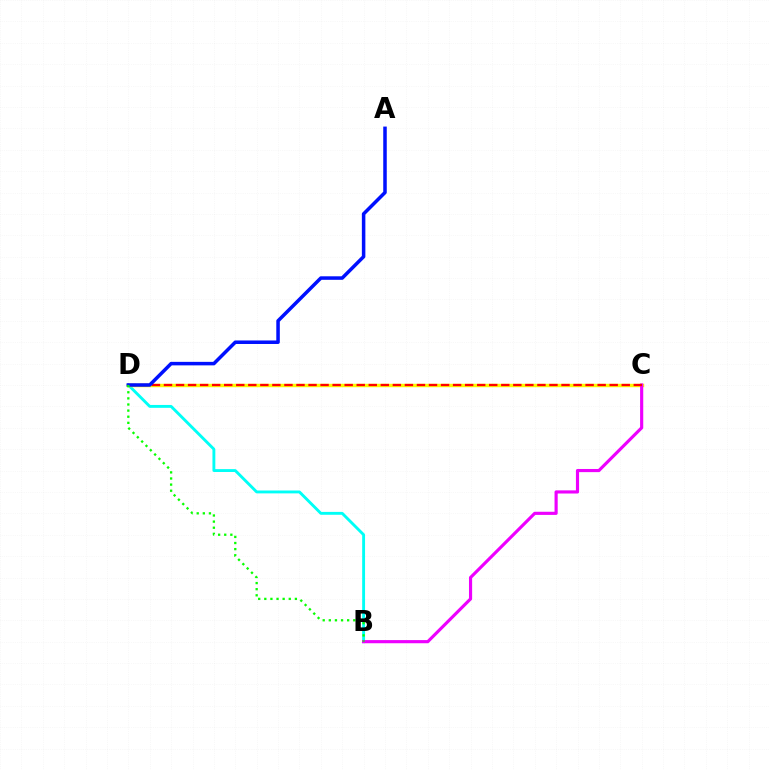{('B', 'D'): [{'color': '#00fff6', 'line_style': 'solid', 'thickness': 2.07}, {'color': '#08ff00', 'line_style': 'dotted', 'thickness': 1.66}], ('C', 'D'): [{'color': '#fcf500', 'line_style': 'solid', 'thickness': 2.47}, {'color': '#ff0000', 'line_style': 'dashed', 'thickness': 1.64}], ('B', 'C'): [{'color': '#ee00ff', 'line_style': 'solid', 'thickness': 2.27}], ('A', 'D'): [{'color': '#0010ff', 'line_style': 'solid', 'thickness': 2.53}]}